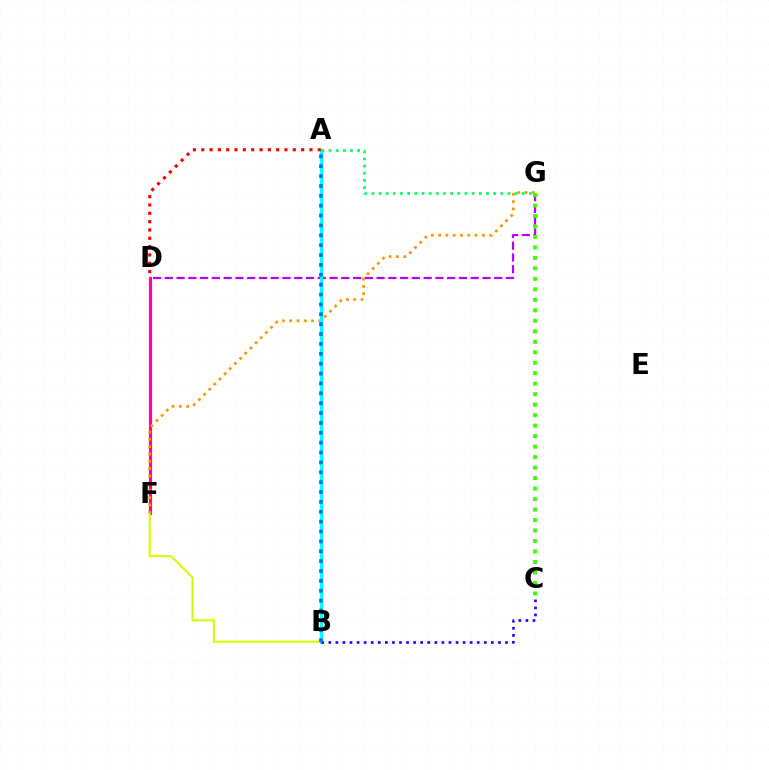{('D', 'G'): [{'color': '#b900ff', 'line_style': 'dashed', 'thickness': 1.6}], ('D', 'F'): [{'color': '#ff00ac', 'line_style': 'solid', 'thickness': 2.27}], ('B', 'F'): [{'color': '#d1ff00', 'line_style': 'solid', 'thickness': 1.5}], ('F', 'G'): [{'color': '#ff9400', 'line_style': 'dotted', 'thickness': 1.98}], ('A', 'B'): [{'color': '#00fff6', 'line_style': 'solid', 'thickness': 2.36}, {'color': '#0074ff', 'line_style': 'dotted', 'thickness': 2.68}], ('A', 'D'): [{'color': '#ff0000', 'line_style': 'dotted', 'thickness': 2.26}], ('A', 'G'): [{'color': '#00ff5c', 'line_style': 'dotted', 'thickness': 1.94}], ('B', 'C'): [{'color': '#2500ff', 'line_style': 'dotted', 'thickness': 1.92}], ('C', 'G'): [{'color': '#3dff00', 'line_style': 'dotted', 'thickness': 2.85}]}